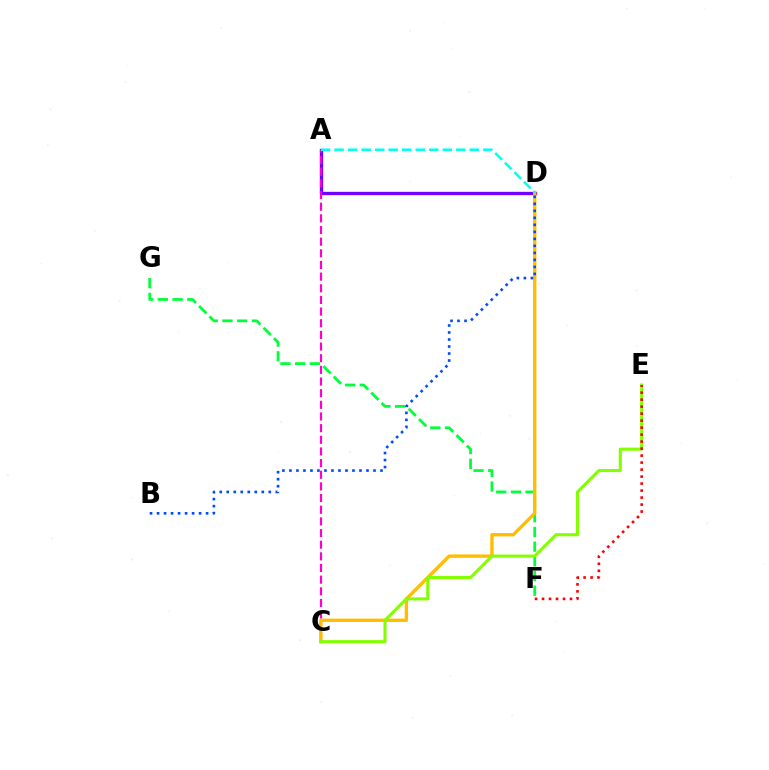{('A', 'D'): [{'color': '#7200ff', 'line_style': 'solid', 'thickness': 2.4}, {'color': '#00fff6', 'line_style': 'dashed', 'thickness': 1.84}], ('F', 'G'): [{'color': '#00ff39', 'line_style': 'dashed', 'thickness': 2.0}], ('A', 'C'): [{'color': '#ff00cf', 'line_style': 'dashed', 'thickness': 1.58}], ('C', 'D'): [{'color': '#ffbd00', 'line_style': 'solid', 'thickness': 2.41}], ('C', 'E'): [{'color': '#84ff00', 'line_style': 'solid', 'thickness': 2.23}], ('E', 'F'): [{'color': '#ff0000', 'line_style': 'dotted', 'thickness': 1.9}], ('B', 'D'): [{'color': '#004bff', 'line_style': 'dotted', 'thickness': 1.9}]}